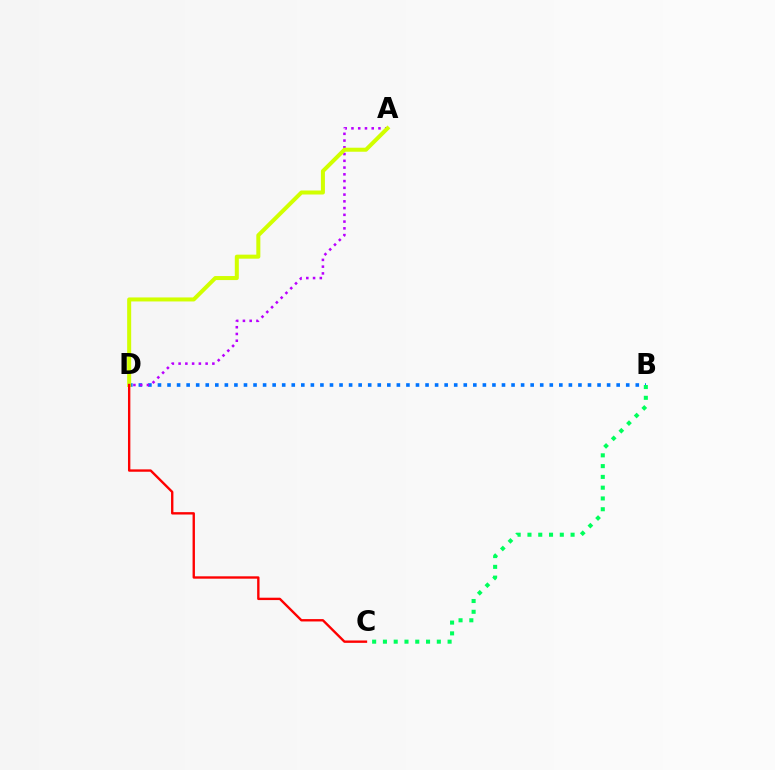{('B', 'D'): [{'color': '#0074ff', 'line_style': 'dotted', 'thickness': 2.6}], ('A', 'D'): [{'color': '#b900ff', 'line_style': 'dotted', 'thickness': 1.83}, {'color': '#d1ff00', 'line_style': 'solid', 'thickness': 2.89}], ('B', 'C'): [{'color': '#00ff5c', 'line_style': 'dotted', 'thickness': 2.93}], ('C', 'D'): [{'color': '#ff0000', 'line_style': 'solid', 'thickness': 1.71}]}